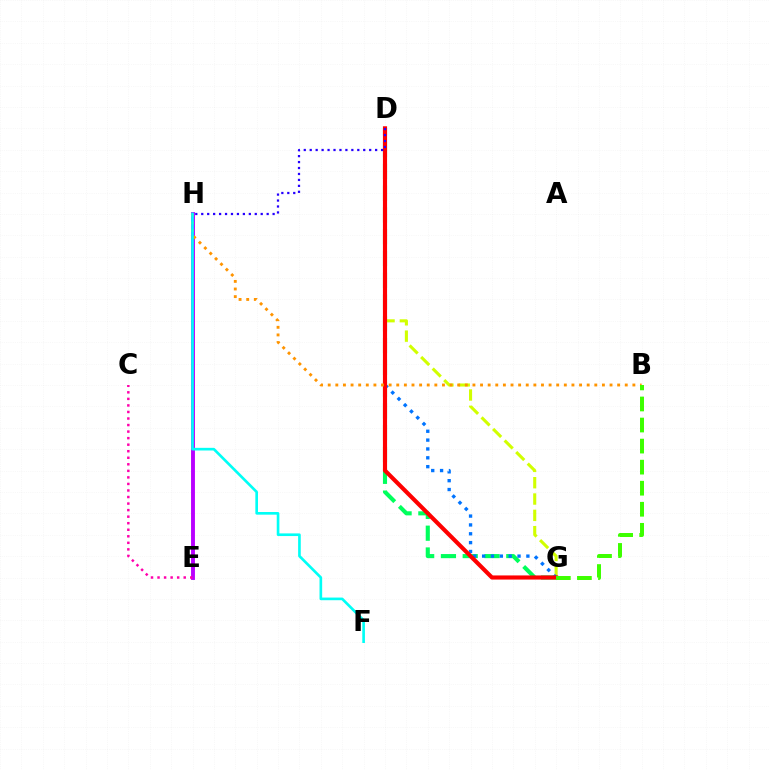{('D', 'G'): [{'color': '#00ff5c', 'line_style': 'dashed', 'thickness': 2.96}, {'color': '#d1ff00', 'line_style': 'dashed', 'thickness': 2.22}, {'color': '#0074ff', 'line_style': 'dotted', 'thickness': 2.41}, {'color': '#ff0000', 'line_style': 'solid', 'thickness': 2.97}], ('E', 'H'): [{'color': '#b900ff', 'line_style': 'solid', 'thickness': 2.8}], ('C', 'E'): [{'color': '#ff00ac', 'line_style': 'dotted', 'thickness': 1.78}], ('B', 'H'): [{'color': '#ff9400', 'line_style': 'dotted', 'thickness': 2.07}], ('D', 'H'): [{'color': '#2500ff', 'line_style': 'dotted', 'thickness': 1.62}], ('B', 'G'): [{'color': '#3dff00', 'line_style': 'dashed', 'thickness': 2.86}], ('F', 'H'): [{'color': '#00fff6', 'line_style': 'solid', 'thickness': 1.91}]}